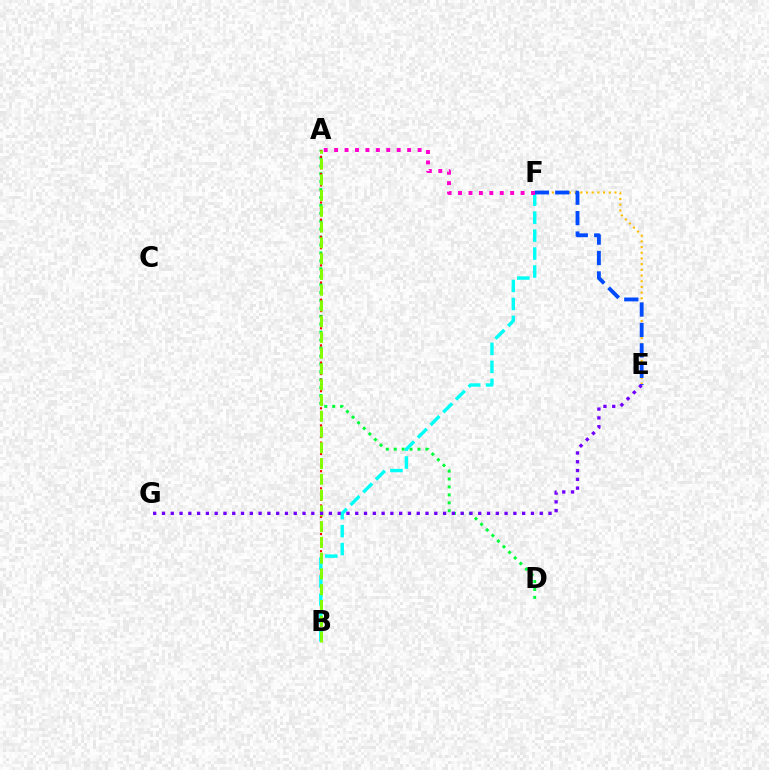{('E', 'F'): [{'color': '#ffbd00', 'line_style': 'dotted', 'thickness': 1.55}, {'color': '#004bff', 'line_style': 'dashed', 'thickness': 2.78}], ('A', 'D'): [{'color': '#00ff39', 'line_style': 'dotted', 'thickness': 2.15}], ('A', 'B'): [{'color': '#ff0000', 'line_style': 'dotted', 'thickness': 1.55}, {'color': '#84ff00', 'line_style': 'dashed', 'thickness': 2.14}], ('B', 'F'): [{'color': '#00fff6', 'line_style': 'dashed', 'thickness': 2.44}], ('A', 'F'): [{'color': '#ff00cf', 'line_style': 'dotted', 'thickness': 2.83}], ('E', 'G'): [{'color': '#7200ff', 'line_style': 'dotted', 'thickness': 2.39}]}